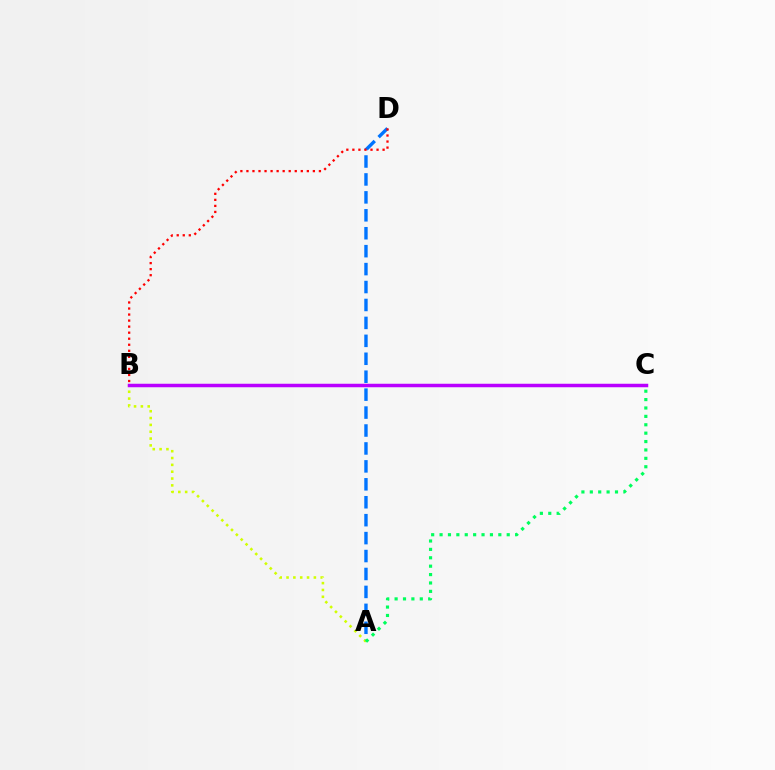{('A', 'D'): [{'color': '#0074ff', 'line_style': 'dashed', 'thickness': 2.44}], ('A', 'B'): [{'color': '#d1ff00', 'line_style': 'dotted', 'thickness': 1.86}], ('B', 'D'): [{'color': '#ff0000', 'line_style': 'dotted', 'thickness': 1.64}], ('A', 'C'): [{'color': '#00ff5c', 'line_style': 'dotted', 'thickness': 2.28}], ('B', 'C'): [{'color': '#b900ff', 'line_style': 'solid', 'thickness': 2.52}]}